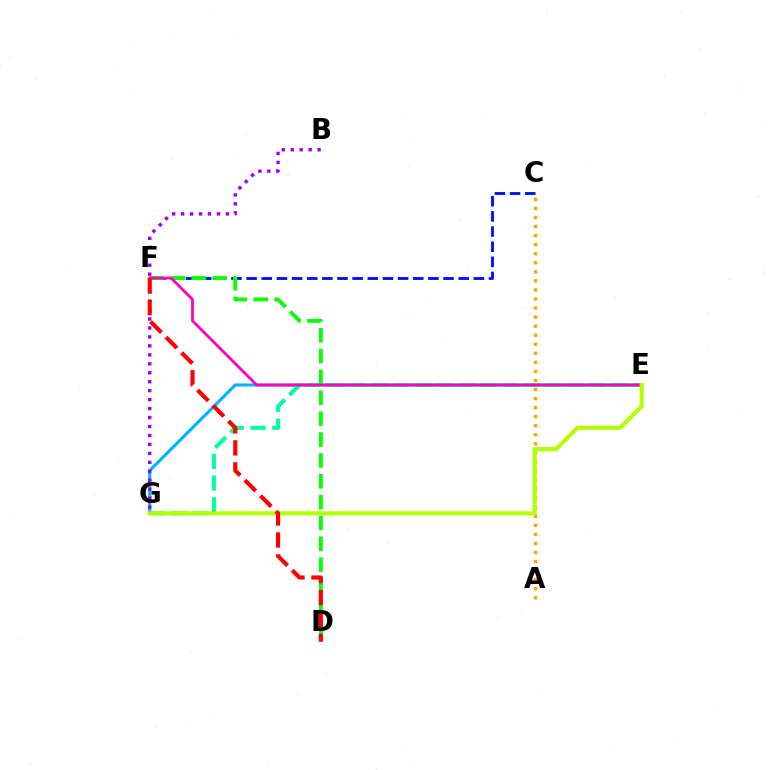{('E', 'G'): [{'color': '#00b5ff', 'line_style': 'solid', 'thickness': 2.23}, {'color': '#00ff9d', 'line_style': 'dashed', 'thickness': 2.95}, {'color': '#b3ff00', 'line_style': 'solid', 'thickness': 2.97}], ('C', 'F'): [{'color': '#0010ff', 'line_style': 'dashed', 'thickness': 2.06}], ('D', 'F'): [{'color': '#08ff00', 'line_style': 'dashed', 'thickness': 2.83}, {'color': '#ff0000', 'line_style': 'dashed', 'thickness': 2.98}], ('B', 'G'): [{'color': '#9b00ff', 'line_style': 'dotted', 'thickness': 2.43}], ('E', 'F'): [{'color': '#ff00bd', 'line_style': 'solid', 'thickness': 2.01}], ('A', 'C'): [{'color': '#ffa500', 'line_style': 'dotted', 'thickness': 2.46}]}